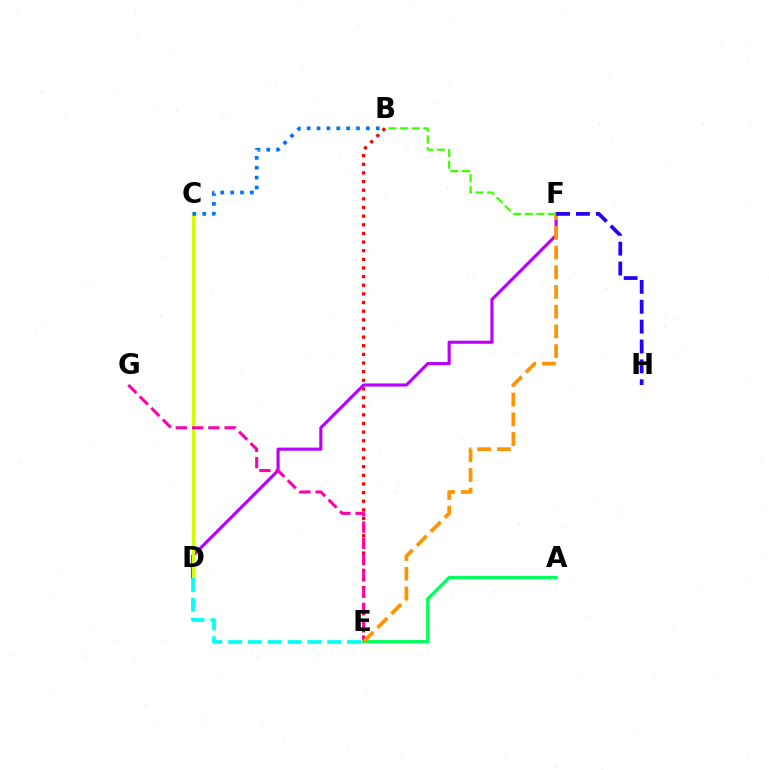{('B', 'E'): [{'color': '#ff0000', 'line_style': 'dotted', 'thickness': 2.35}], ('D', 'F'): [{'color': '#b900ff', 'line_style': 'solid', 'thickness': 2.25}], ('C', 'D'): [{'color': '#d1ff00', 'line_style': 'solid', 'thickness': 2.41}], ('E', 'G'): [{'color': '#ff00ac', 'line_style': 'dashed', 'thickness': 2.21}], ('D', 'E'): [{'color': '#00fff6', 'line_style': 'dashed', 'thickness': 2.69}], ('A', 'E'): [{'color': '#00ff5c', 'line_style': 'solid', 'thickness': 2.34}], ('E', 'F'): [{'color': '#ff9400', 'line_style': 'dashed', 'thickness': 2.68}], ('F', 'H'): [{'color': '#2500ff', 'line_style': 'dashed', 'thickness': 2.7}], ('B', 'C'): [{'color': '#0074ff', 'line_style': 'dotted', 'thickness': 2.68}], ('B', 'F'): [{'color': '#3dff00', 'line_style': 'dashed', 'thickness': 1.58}]}